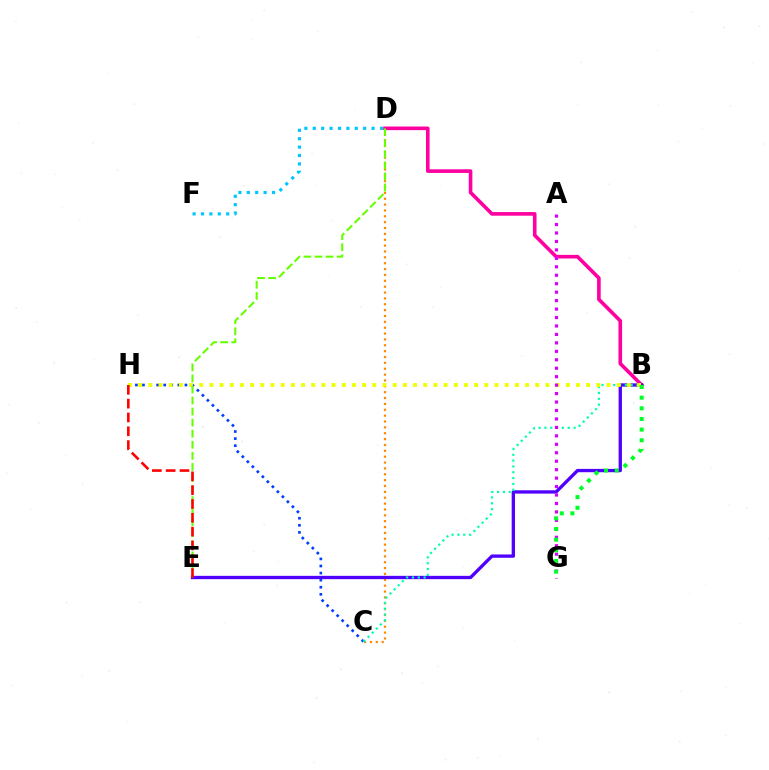{('C', 'H'): [{'color': '#003fff', 'line_style': 'dotted', 'thickness': 1.92}], ('C', 'D'): [{'color': '#ff8800', 'line_style': 'dotted', 'thickness': 1.59}], ('B', 'D'): [{'color': '#ff00a0', 'line_style': 'solid', 'thickness': 2.61}], ('B', 'E'): [{'color': '#4f00ff', 'line_style': 'solid', 'thickness': 2.39}], ('B', 'C'): [{'color': '#00ffaf', 'line_style': 'dotted', 'thickness': 1.58}], ('D', 'F'): [{'color': '#00c7ff', 'line_style': 'dotted', 'thickness': 2.28}], ('B', 'H'): [{'color': '#eeff00', 'line_style': 'dotted', 'thickness': 2.77}], ('A', 'G'): [{'color': '#d600ff', 'line_style': 'dotted', 'thickness': 2.3}], ('D', 'E'): [{'color': '#66ff00', 'line_style': 'dashed', 'thickness': 1.5}], ('B', 'G'): [{'color': '#00ff27', 'line_style': 'dotted', 'thickness': 2.9}], ('E', 'H'): [{'color': '#ff0000', 'line_style': 'dashed', 'thickness': 1.88}]}